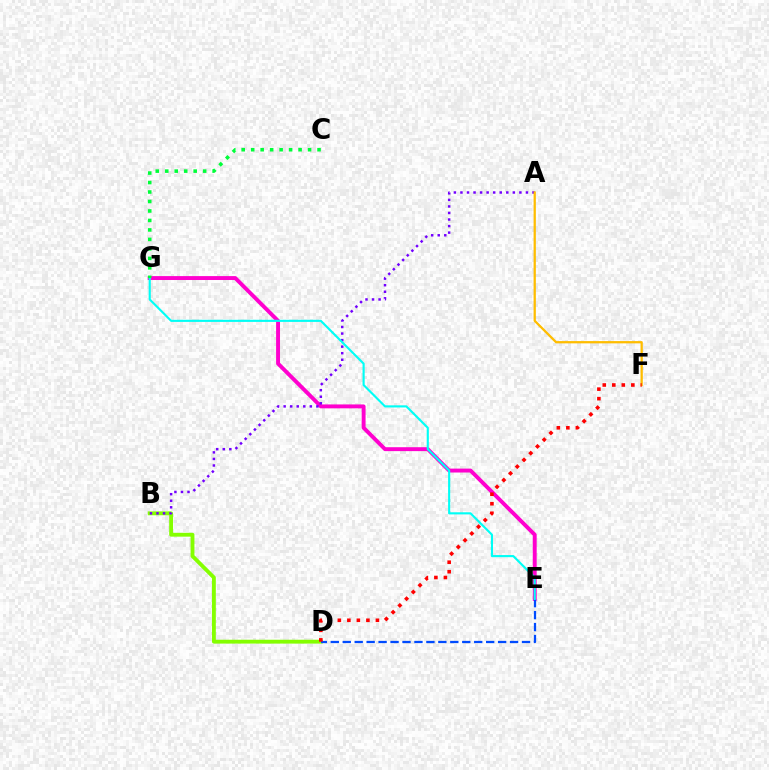{('E', 'G'): [{'color': '#ff00cf', 'line_style': 'solid', 'thickness': 2.82}, {'color': '#00fff6', 'line_style': 'solid', 'thickness': 1.53}], ('B', 'D'): [{'color': '#84ff00', 'line_style': 'solid', 'thickness': 2.78}], ('A', 'B'): [{'color': '#7200ff', 'line_style': 'dotted', 'thickness': 1.78}], ('D', 'E'): [{'color': '#004bff', 'line_style': 'dashed', 'thickness': 1.62}], ('C', 'G'): [{'color': '#00ff39', 'line_style': 'dotted', 'thickness': 2.58}], ('A', 'F'): [{'color': '#ffbd00', 'line_style': 'solid', 'thickness': 1.63}], ('D', 'F'): [{'color': '#ff0000', 'line_style': 'dotted', 'thickness': 2.59}]}